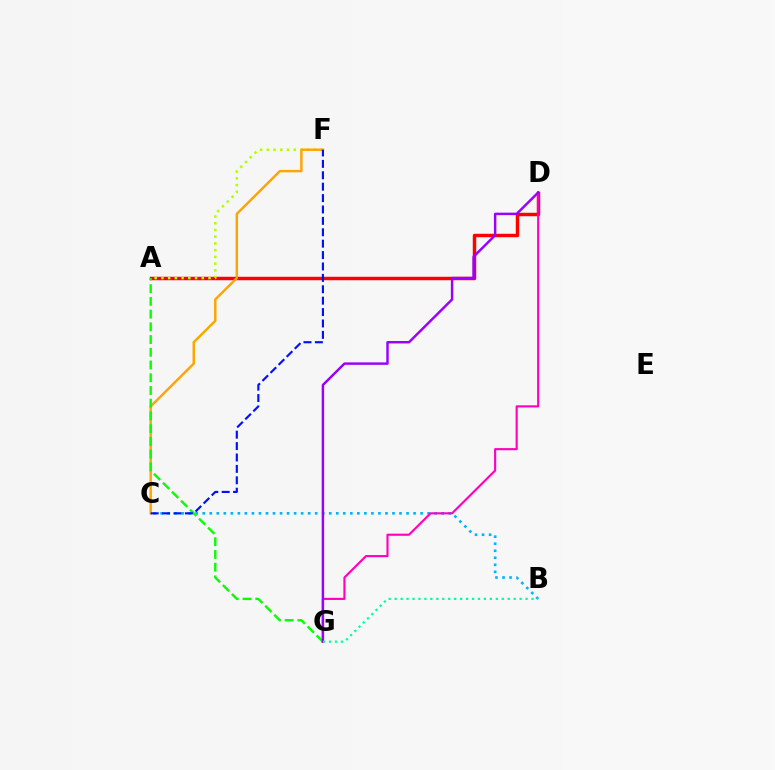{('A', 'D'): [{'color': '#ff0000', 'line_style': 'solid', 'thickness': 2.49}], ('B', 'C'): [{'color': '#00b5ff', 'line_style': 'dotted', 'thickness': 1.91}], ('A', 'F'): [{'color': '#b3ff00', 'line_style': 'dotted', 'thickness': 1.83}], ('C', 'F'): [{'color': '#ffa500', 'line_style': 'solid', 'thickness': 1.77}, {'color': '#0010ff', 'line_style': 'dashed', 'thickness': 1.55}], ('A', 'G'): [{'color': '#08ff00', 'line_style': 'dashed', 'thickness': 1.73}], ('D', 'G'): [{'color': '#ff00bd', 'line_style': 'solid', 'thickness': 1.54}, {'color': '#9b00ff', 'line_style': 'solid', 'thickness': 1.77}], ('B', 'G'): [{'color': '#00ff9d', 'line_style': 'dotted', 'thickness': 1.62}]}